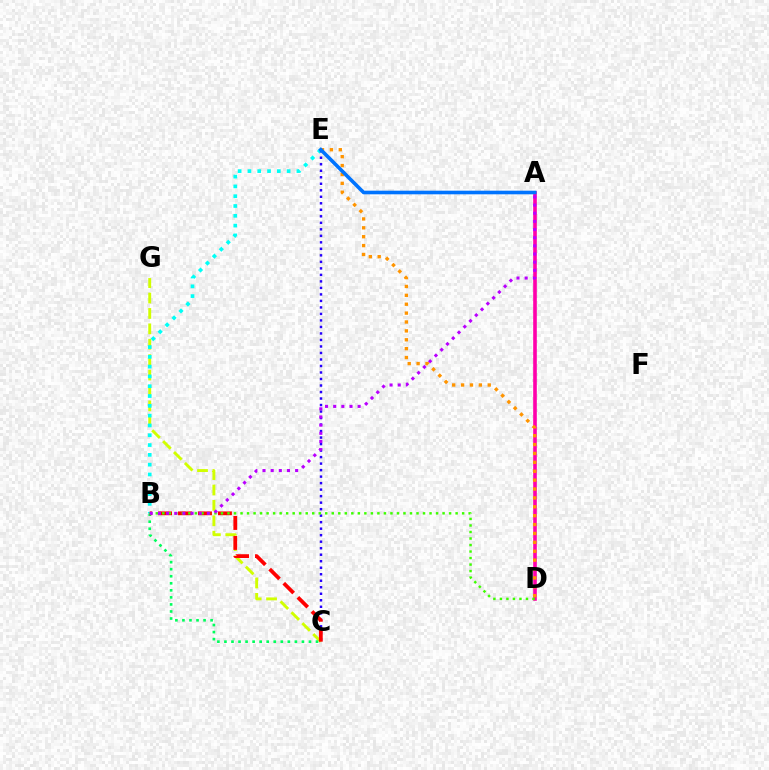{('A', 'D'): [{'color': '#ff00ac', 'line_style': 'solid', 'thickness': 2.6}], ('D', 'E'): [{'color': '#ff9400', 'line_style': 'dotted', 'thickness': 2.41}], ('C', 'G'): [{'color': '#d1ff00', 'line_style': 'dashed', 'thickness': 2.09}], ('B', 'E'): [{'color': '#00fff6', 'line_style': 'dotted', 'thickness': 2.66}], ('B', 'C'): [{'color': '#00ff5c', 'line_style': 'dotted', 'thickness': 1.91}, {'color': '#ff0000', 'line_style': 'dashed', 'thickness': 2.71}], ('C', 'E'): [{'color': '#2500ff', 'line_style': 'dotted', 'thickness': 1.77}], ('B', 'D'): [{'color': '#3dff00', 'line_style': 'dotted', 'thickness': 1.77}], ('A', 'B'): [{'color': '#b900ff', 'line_style': 'dotted', 'thickness': 2.22}], ('A', 'E'): [{'color': '#0074ff', 'line_style': 'solid', 'thickness': 2.6}]}